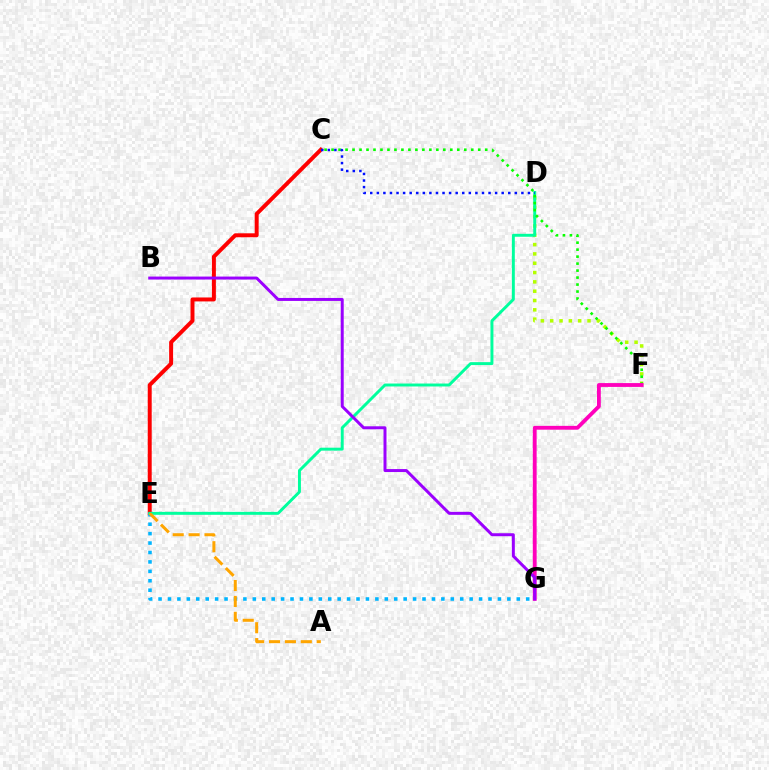{('D', 'F'): [{'color': '#b3ff00', 'line_style': 'dotted', 'thickness': 2.53}], ('C', 'E'): [{'color': '#ff0000', 'line_style': 'solid', 'thickness': 2.85}], ('E', 'G'): [{'color': '#00b5ff', 'line_style': 'dotted', 'thickness': 2.56}], ('D', 'E'): [{'color': '#00ff9d', 'line_style': 'solid', 'thickness': 2.12}], ('C', 'F'): [{'color': '#08ff00', 'line_style': 'dotted', 'thickness': 1.9}], ('F', 'G'): [{'color': '#ff00bd', 'line_style': 'solid', 'thickness': 2.76}], ('A', 'E'): [{'color': '#ffa500', 'line_style': 'dashed', 'thickness': 2.16}], ('B', 'G'): [{'color': '#9b00ff', 'line_style': 'solid', 'thickness': 2.14}], ('C', 'D'): [{'color': '#0010ff', 'line_style': 'dotted', 'thickness': 1.79}]}